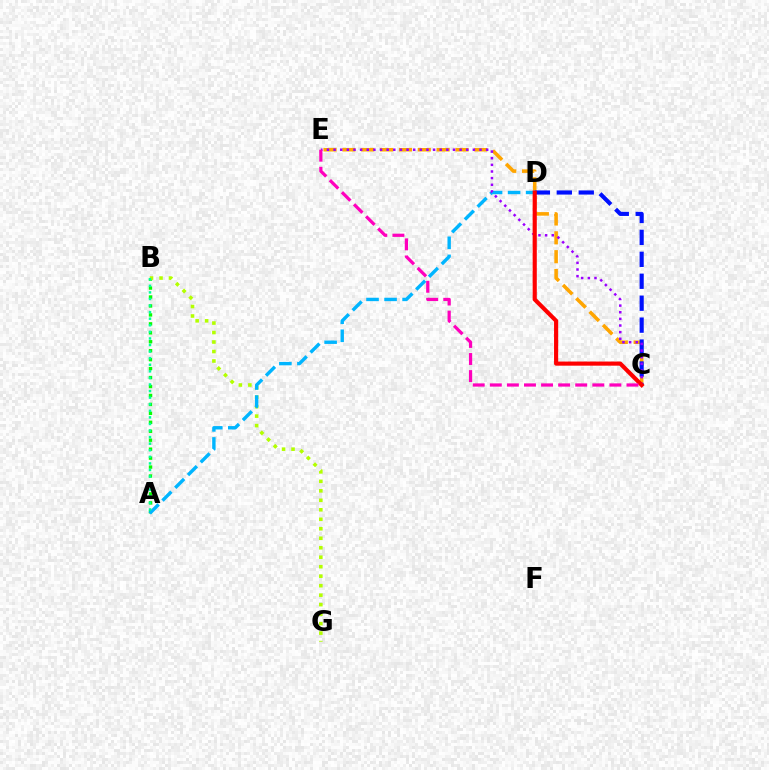{('A', 'B'): [{'color': '#08ff00', 'line_style': 'dotted', 'thickness': 2.43}, {'color': '#00ff9d', 'line_style': 'dotted', 'thickness': 1.79}], ('B', 'G'): [{'color': '#b3ff00', 'line_style': 'dotted', 'thickness': 2.58}], ('A', 'D'): [{'color': '#00b5ff', 'line_style': 'dashed', 'thickness': 2.45}], ('C', 'E'): [{'color': '#ffa500', 'line_style': 'dashed', 'thickness': 2.56}, {'color': '#9b00ff', 'line_style': 'dotted', 'thickness': 1.8}, {'color': '#ff00bd', 'line_style': 'dashed', 'thickness': 2.32}], ('C', 'D'): [{'color': '#0010ff', 'line_style': 'dashed', 'thickness': 2.98}, {'color': '#ff0000', 'line_style': 'solid', 'thickness': 2.98}]}